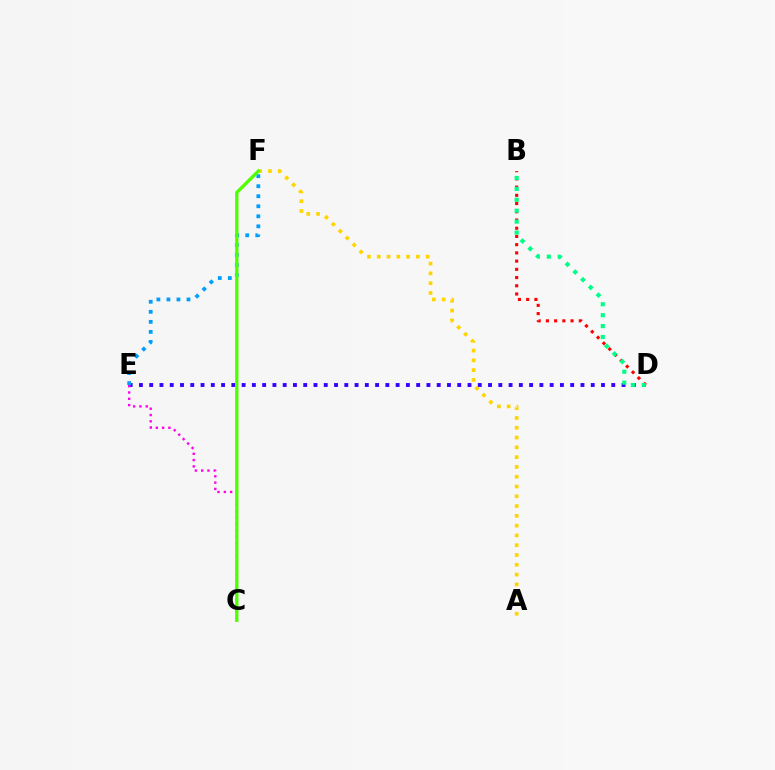{('D', 'E'): [{'color': '#3700ff', 'line_style': 'dotted', 'thickness': 2.79}], ('A', 'F'): [{'color': '#ffd500', 'line_style': 'dotted', 'thickness': 2.66}], ('C', 'E'): [{'color': '#ff00ed', 'line_style': 'dotted', 'thickness': 1.71}], ('B', 'D'): [{'color': '#ff0000', 'line_style': 'dotted', 'thickness': 2.23}, {'color': '#00ff86', 'line_style': 'dotted', 'thickness': 2.97}], ('E', 'F'): [{'color': '#009eff', 'line_style': 'dotted', 'thickness': 2.73}], ('C', 'F'): [{'color': '#4fff00', 'line_style': 'solid', 'thickness': 2.38}]}